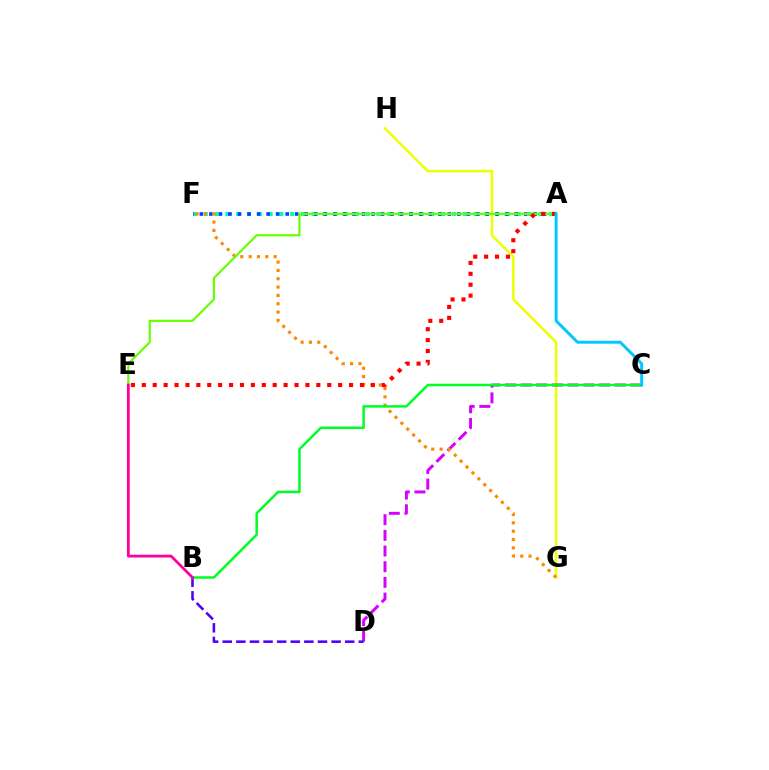{('A', 'F'): [{'color': '#00ffaf', 'line_style': 'dotted', 'thickness': 2.93}, {'color': '#003fff', 'line_style': 'dotted', 'thickness': 2.59}], ('G', 'H'): [{'color': '#eeff00', 'line_style': 'solid', 'thickness': 1.81}], ('C', 'D'): [{'color': '#d600ff', 'line_style': 'dashed', 'thickness': 2.13}], ('F', 'G'): [{'color': '#ff8800', 'line_style': 'dotted', 'thickness': 2.26}], ('A', 'E'): [{'color': '#66ff00', 'line_style': 'solid', 'thickness': 1.56}, {'color': '#ff0000', 'line_style': 'dotted', 'thickness': 2.96}], ('B', 'C'): [{'color': '#00ff27', 'line_style': 'solid', 'thickness': 1.81}], ('B', 'D'): [{'color': '#4f00ff', 'line_style': 'dashed', 'thickness': 1.85}], ('B', 'E'): [{'color': '#ff00a0', 'line_style': 'solid', 'thickness': 2.01}], ('A', 'C'): [{'color': '#00c7ff', 'line_style': 'solid', 'thickness': 2.12}]}